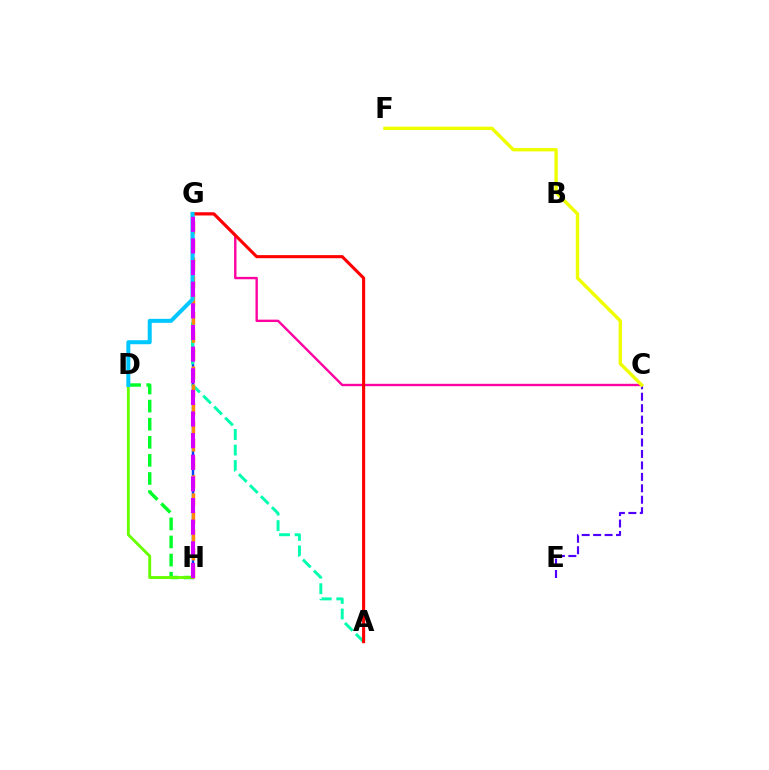{('C', 'E'): [{'color': '#4f00ff', 'line_style': 'dashed', 'thickness': 1.56}], ('G', 'H'): [{'color': '#003fff', 'line_style': 'solid', 'thickness': 1.77}, {'color': '#ff8800', 'line_style': 'dashed', 'thickness': 2.46}, {'color': '#d600ff', 'line_style': 'dashed', 'thickness': 2.94}], ('C', 'G'): [{'color': '#ff00a0', 'line_style': 'solid', 'thickness': 1.71}], ('D', 'H'): [{'color': '#00ff27', 'line_style': 'dashed', 'thickness': 2.46}, {'color': '#66ff00', 'line_style': 'solid', 'thickness': 2.07}], ('A', 'G'): [{'color': '#00ffaf', 'line_style': 'dashed', 'thickness': 2.11}, {'color': '#ff0000', 'line_style': 'solid', 'thickness': 2.23}], ('C', 'F'): [{'color': '#eeff00', 'line_style': 'solid', 'thickness': 2.43}], ('D', 'G'): [{'color': '#00c7ff', 'line_style': 'solid', 'thickness': 2.89}]}